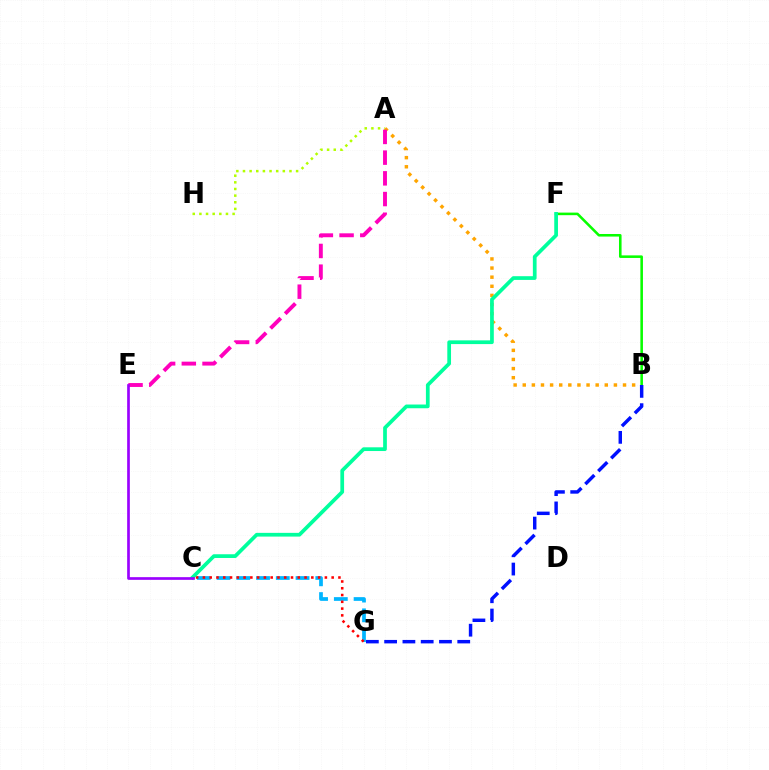{('A', 'B'): [{'color': '#ffa500', 'line_style': 'dotted', 'thickness': 2.48}], ('B', 'F'): [{'color': '#08ff00', 'line_style': 'solid', 'thickness': 1.85}], ('A', 'E'): [{'color': '#ff00bd', 'line_style': 'dashed', 'thickness': 2.81}], ('C', 'G'): [{'color': '#00b5ff', 'line_style': 'dashed', 'thickness': 2.68}, {'color': '#ff0000', 'line_style': 'dotted', 'thickness': 1.84}], ('C', 'F'): [{'color': '#00ff9d', 'line_style': 'solid', 'thickness': 2.68}], ('A', 'H'): [{'color': '#b3ff00', 'line_style': 'dotted', 'thickness': 1.8}], ('B', 'G'): [{'color': '#0010ff', 'line_style': 'dashed', 'thickness': 2.48}], ('C', 'E'): [{'color': '#9b00ff', 'line_style': 'solid', 'thickness': 1.93}]}